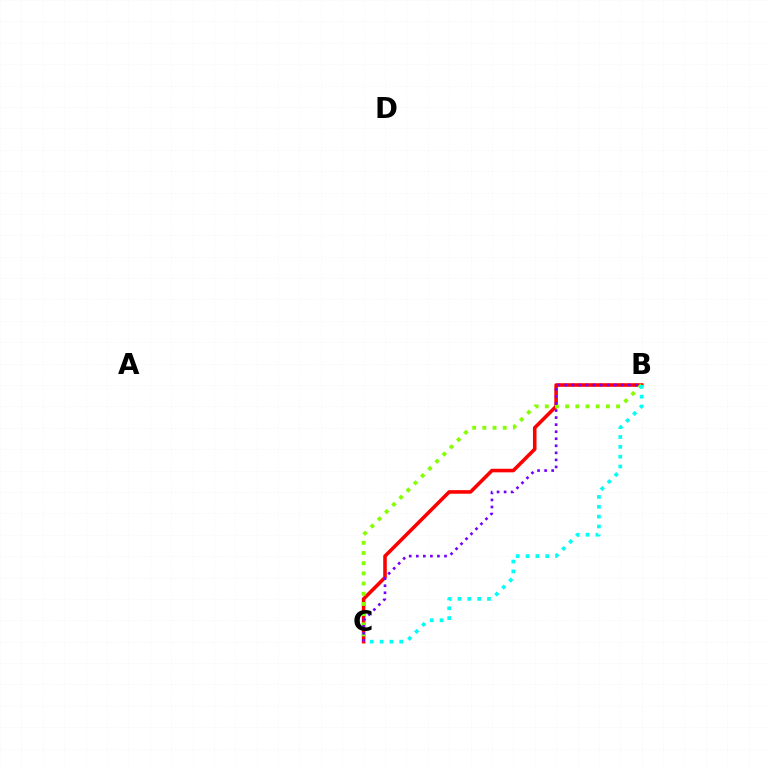{('B', 'C'): [{'color': '#ff0000', 'line_style': 'solid', 'thickness': 2.57}, {'color': '#84ff00', 'line_style': 'dotted', 'thickness': 2.77}, {'color': '#7200ff', 'line_style': 'dotted', 'thickness': 1.92}, {'color': '#00fff6', 'line_style': 'dotted', 'thickness': 2.67}]}